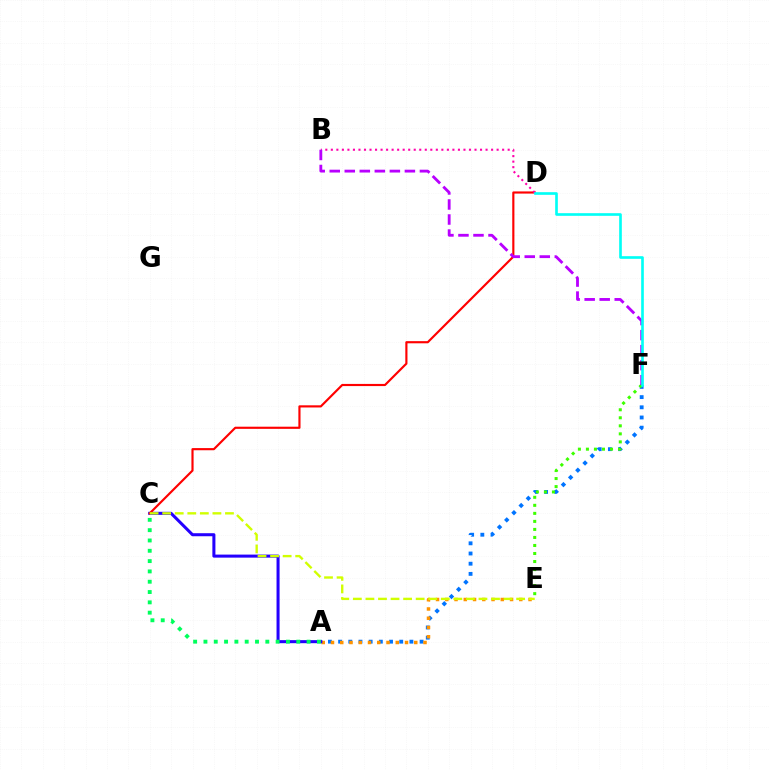{('A', 'F'): [{'color': '#0074ff', 'line_style': 'dotted', 'thickness': 2.77}], ('A', 'E'): [{'color': '#ff9400', 'line_style': 'dotted', 'thickness': 2.51}], ('A', 'C'): [{'color': '#2500ff', 'line_style': 'solid', 'thickness': 2.19}, {'color': '#00ff5c', 'line_style': 'dotted', 'thickness': 2.8}], ('E', 'F'): [{'color': '#3dff00', 'line_style': 'dotted', 'thickness': 2.18}], ('C', 'D'): [{'color': '#ff0000', 'line_style': 'solid', 'thickness': 1.55}], ('C', 'E'): [{'color': '#d1ff00', 'line_style': 'dashed', 'thickness': 1.71}], ('B', 'D'): [{'color': '#ff00ac', 'line_style': 'dotted', 'thickness': 1.5}], ('B', 'F'): [{'color': '#b900ff', 'line_style': 'dashed', 'thickness': 2.04}], ('D', 'F'): [{'color': '#00fff6', 'line_style': 'solid', 'thickness': 1.91}]}